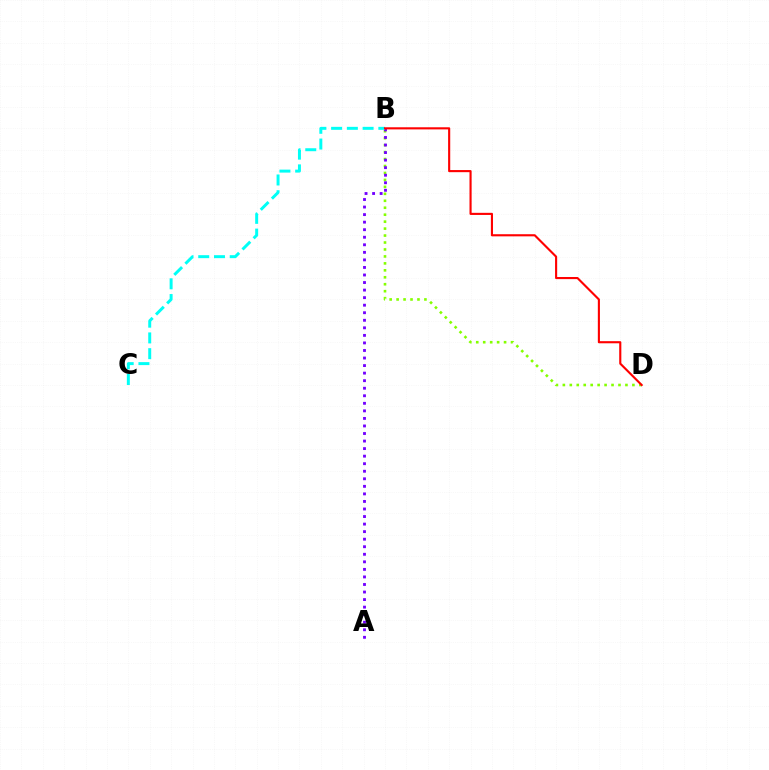{('B', 'D'): [{'color': '#84ff00', 'line_style': 'dotted', 'thickness': 1.89}, {'color': '#ff0000', 'line_style': 'solid', 'thickness': 1.53}], ('A', 'B'): [{'color': '#7200ff', 'line_style': 'dotted', 'thickness': 2.05}], ('B', 'C'): [{'color': '#00fff6', 'line_style': 'dashed', 'thickness': 2.14}]}